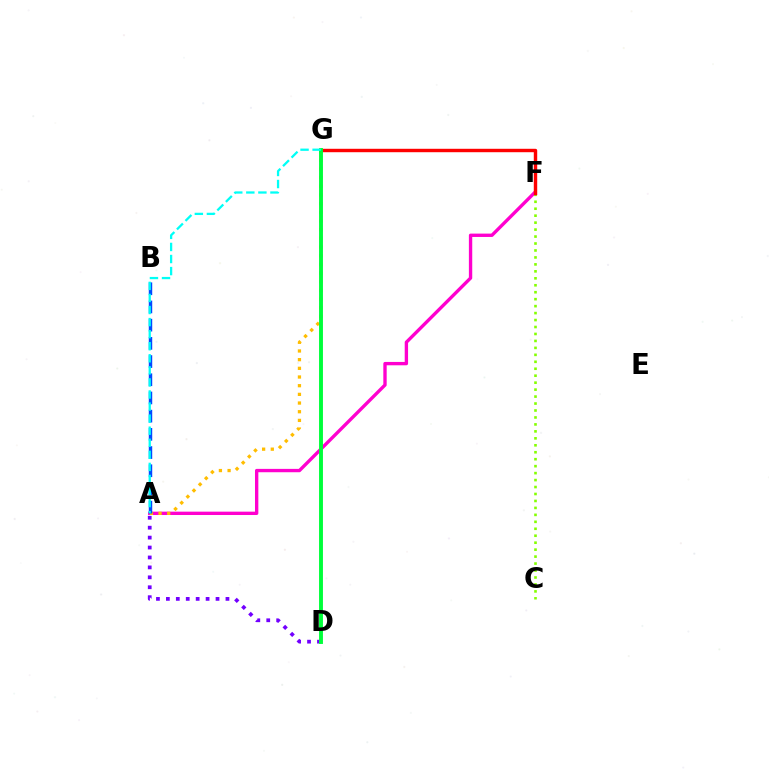{('A', 'F'): [{'color': '#ff00cf', 'line_style': 'solid', 'thickness': 2.42}], ('C', 'F'): [{'color': '#84ff00', 'line_style': 'dotted', 'thickness': 1.89}], ('A', 'G'): [{'color': '#ffbd00', 'line_style': 'dotted', 'thickness': 2.36}, {'color': '#00fff6', 'line_style': 'dashed', 'thickness': 1.64}], ('F', 'G'): [{'color': '#ff0000', 'line_style': 'solid', 'thickness': 2.47}], ('A', 'D'): [{'color': '#7200ff', 'line_style': 'dotted', 'thickness': 2.7}], ('A', 'B'): [{'color': '#004bff', 'line_style': 'dashed', 'thickness': 2.47}], ('D', 'G'): [{'color': '#00ff39', 'line_style': 'solid', 'thickness': 2.81}]}